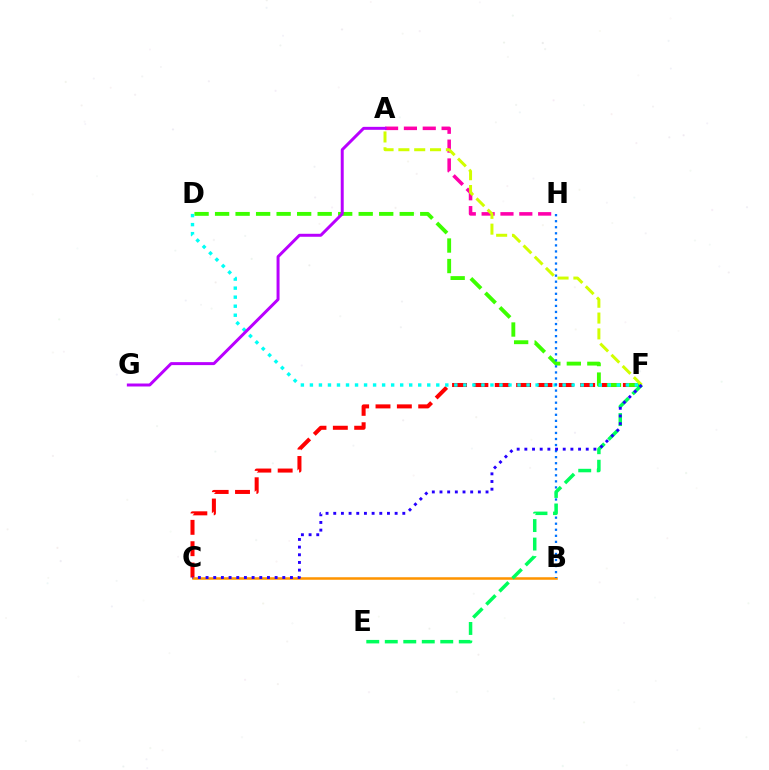{('B', 'C'): [{'color': '#ff9400', 'line_style': 'solid', 'thickness': 1.82}], ('A', 'H'): [{'color': '#ff00ac', 'line_style': 'dashed', 'thickness': 2.56}], ('C', 'F'): [{'color': '#ff0000', 'line_style': 'dashed', 'thickness': 2.9}, {'color': '#2500ff', 'line_style': 'dotted', 'thickness': 2.08}], ('D', 'F'): [{'color': '#3dff00', 'line_style': 'dashed', 'thickness': 2.79}, {'color': '#00fff6', 'line_style': 'dotted', 'thickness': 2.45}], ('A', 'F'): [{'color': '#d1ff00', 'line_style': 'dashed', 'thickness': 2.15}], ('A', 'G'): [{'color': '#b900ff', 'line_style': 'solid', 'thickness': 2.14}], ('B', 'H'): [{'color': '#0074ff', 'line_style': 'dotted', 'thickness': 1.64}], ('E', 'F'): [{'color': '#00ff5c', 'line_style': 'dashed', 'thickness': 2.51}]}